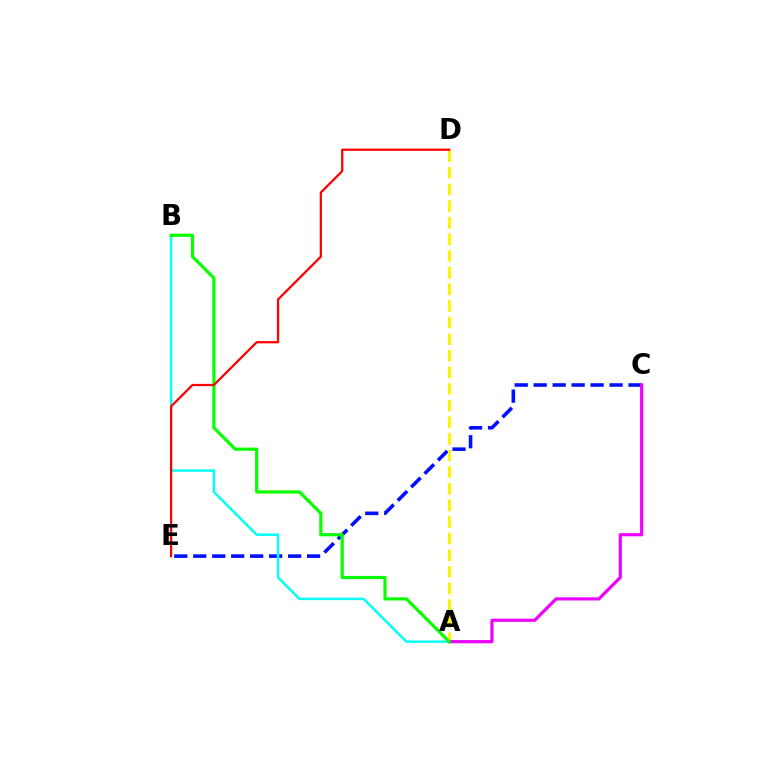{('C', 'E'): [{'color': '#0010ff', 'line_style': 'dashed', 'thickness': 2.58}], ('A', 'B'): [{'color': '#00fff6', 'line_style': 'solid', 'thickness': 1.75}, {'color': '#08ff00', 'line_style': 'solid', 'thickness': 2.28}], ('A', 'D'): [{'color': '#fcf500', 'line_style': 'dashed', 'thickness': 2.26}], ('A', 'C'): [{'color': '#ee00ff', 'line_style': 'solid', 'thickness': 2.29}], ('D', 'E'): [{'color': '#ff0000', 'line_style': 'solid', 'thickness': 1.62}]}